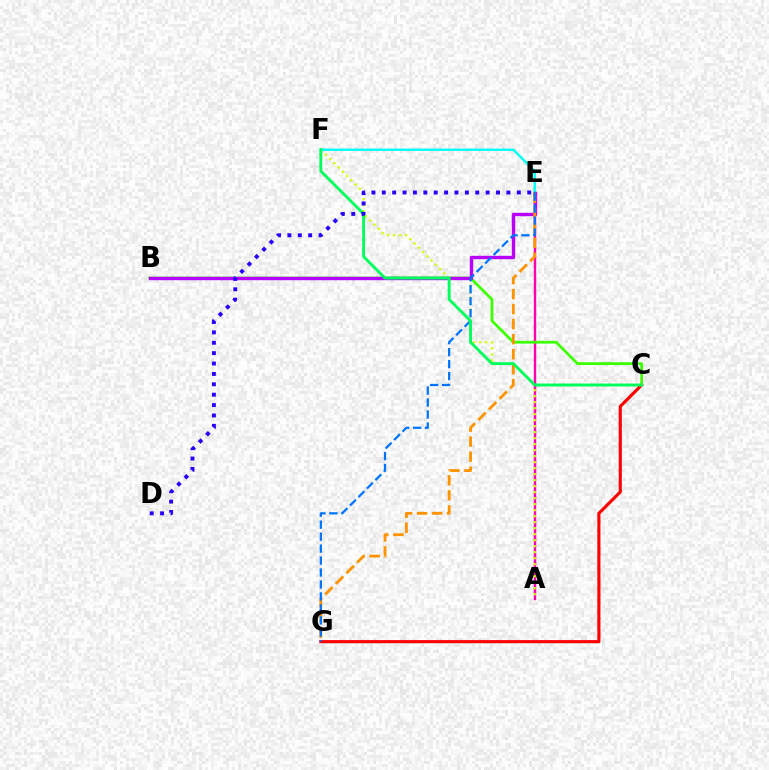{('A', 'E'): [{'color': '#ff00ac', 'line_style': 'solid', 'thickness': 1.73}], ('C', 'G'): [{'color': '#ff0000', 'line_style': 'solid', 'thickness': 2.26}], ('A', 'F'): [{'color': '#d1ff00', 'line_style': 'dotted', 'thickness': 1.63}], ('E', 'F'): [{'color': '#00fff6', 'line_style': 'solid', 'thickness': 1.74}], ('B', 'C'): [{'color': '#3dff00', 'line_style': 'solid', 'thickness': 2.0}], ('B', 'E'): [{'color': '#b900ff', 'line_style': 'solid', 'thickness': 2.44}], ('E', 'G'): [{'color': '#ff9400', 'line_style': 'dashed', 'thickness': 2.04}, {'color': '#0074ff', 'line_style': 'dashed', 'thickness': 1.63}], ('C', 'F'): [{'color': '#00ff5c', 'line_style': 'solid', 'thickness': 2.1}], ('D', 'E'): [{'color': '#2500ff', 'line_style': 'dotted', 'thickness': 2.82}]}